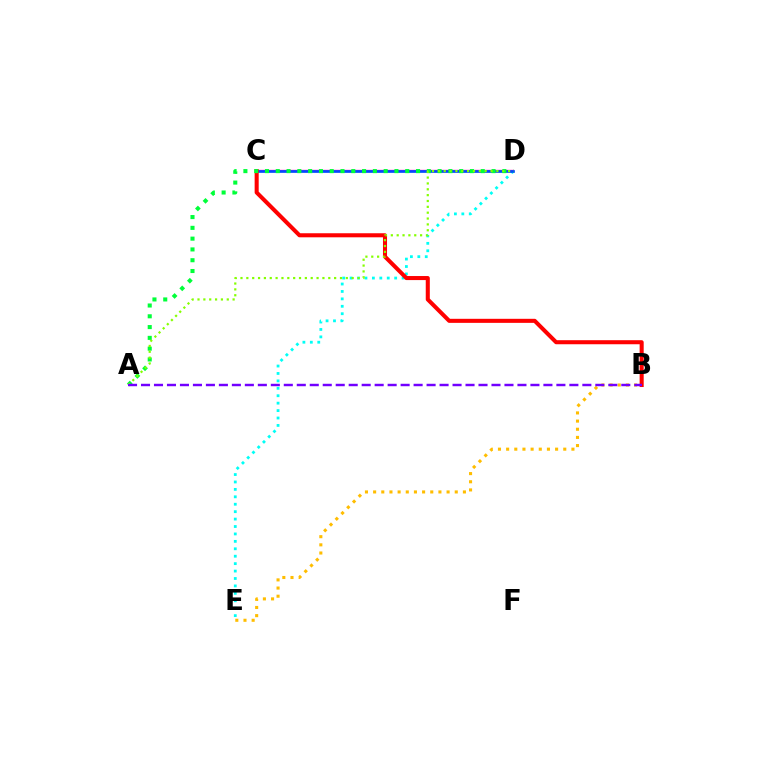{('B', 'E'): [{'color': '#ffbd00', 'line_style': 'dotted', 'thickness': 2.22}], ('D', 'E'): [{'color': '#00fff6', 'line_style': 'dotted', 'thickness': 2.02}], ('C', 'D'): [{'color': '#ff00cf', 'line_style': 'solid', 'thickness': 1.68}, {'color': '#004bff', 'line_style': 'solid', 'thickness': 1.91}], ('B', 'C'): [{'color': '#ff0000', 'line_style': 'solid', 'thickness': 2.92}], ('A', 'D'): [{'color': '#00ff39', 'line_style': 'dotted', 'thickness': 2.93}, {'color': '#84ff00', 'line_style': 'dotted', 'thickness': 1.59}], ('A', 'B'): [{'color': '#7200ff', 'line_style': 'dashed', 'thickness': 1.76}]}